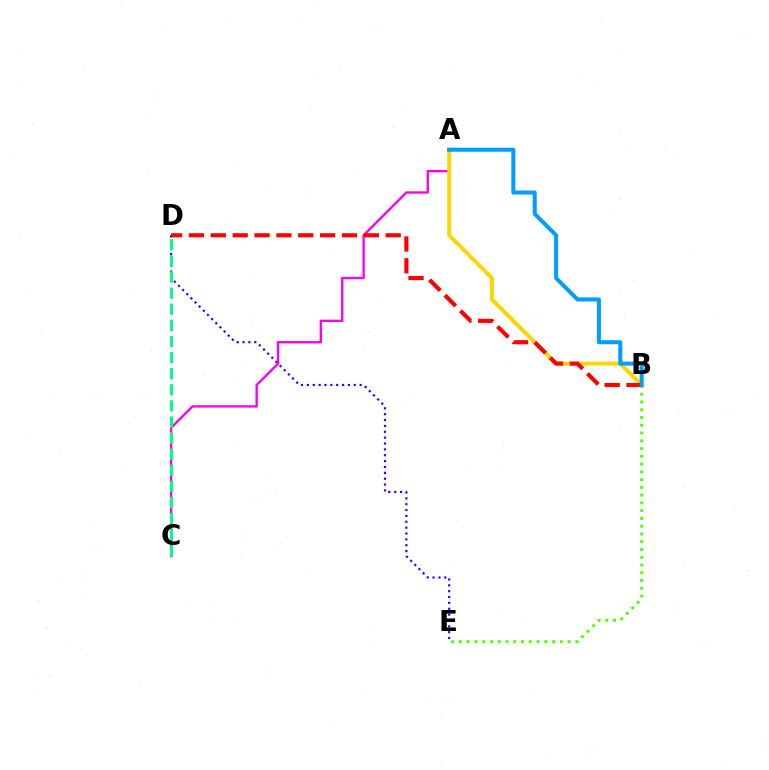{('A', 'C'): [{'color': '#ff00ed', 'line_style': 'solid', 'thickness': 1.7}], ('A', 'B'): [{'color': '#ffd500', 'line_style': 'solid', 'thickness': 2.83}, {'color': '#009eff', 'line_style': 'solid', 'thickness': 2.9}], ('D', 'E'): [{'color': '#3700ff', 'line_style': 'dotted', 'thickness': 1.59}], ('C', 'D'): [{'color': '#00ff86', 'line_style': 'dashed', 'thickness': 2.19}], ('B', 'E'): [{'color': '#4fff00', 'line_style': 'dotted', 'thickness': 2.11}], ('B', 'D'): [{'color': '#ff0000', 'line_style': 'dashed', 'thickness': 2.97}]}